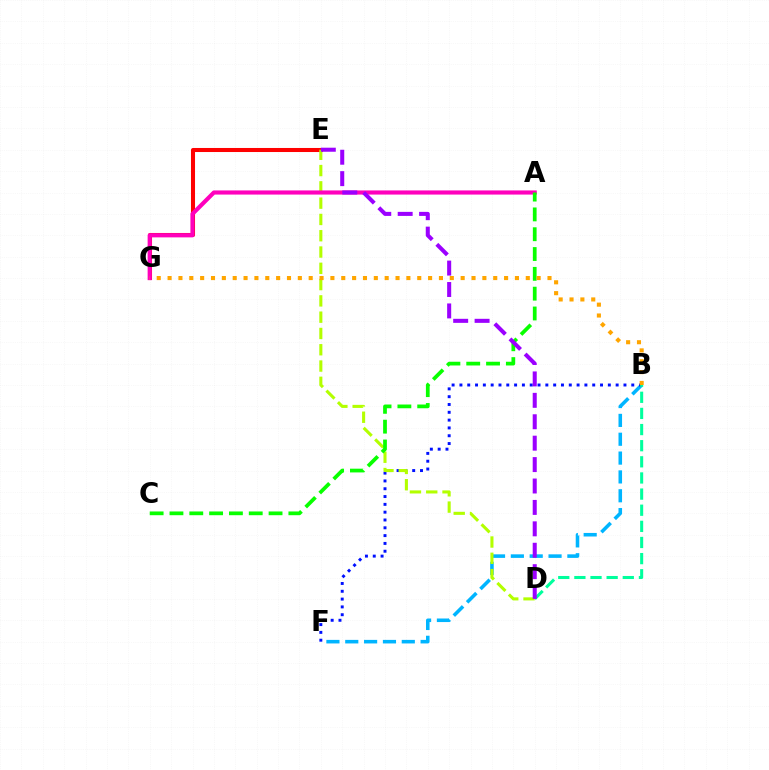{('E', 'G'): [{'color': '#ff0000', 'line_style': 'solid', 'thickness': 2.92}], ('B', 'F'): [{'color': '#00b5ff', 'line_style': 'dashed', 'thickness': 2.56}, {'color': '#0010ff', 'line_style': 'dotted', 'thickness': 2.12}], ('D', 'E'): [{'color': '#b3ff00', 'line_style': 'dashed', 'thickness': 2.21}, {'color': '#9b00ff', 'line_style': 'dashed', 'thickness': 2.91}], ('A', 'G'): [{'color': '#ff00bd', 'line_style': 'solid', 'thickness': 2.98}], ('B', 'D'): [{'color': '#00ff9d', 'line_style': 'dashed', 'thickness': 2.19}], ('A', 'C'): [{'color': '#08ff00', 'line_style': 'dashed', 'thickness': 2.69}], ('B', 'G'): [{'color': '#ffa500', 'line_style': 'dotted', 'thickness': 2.95}]}